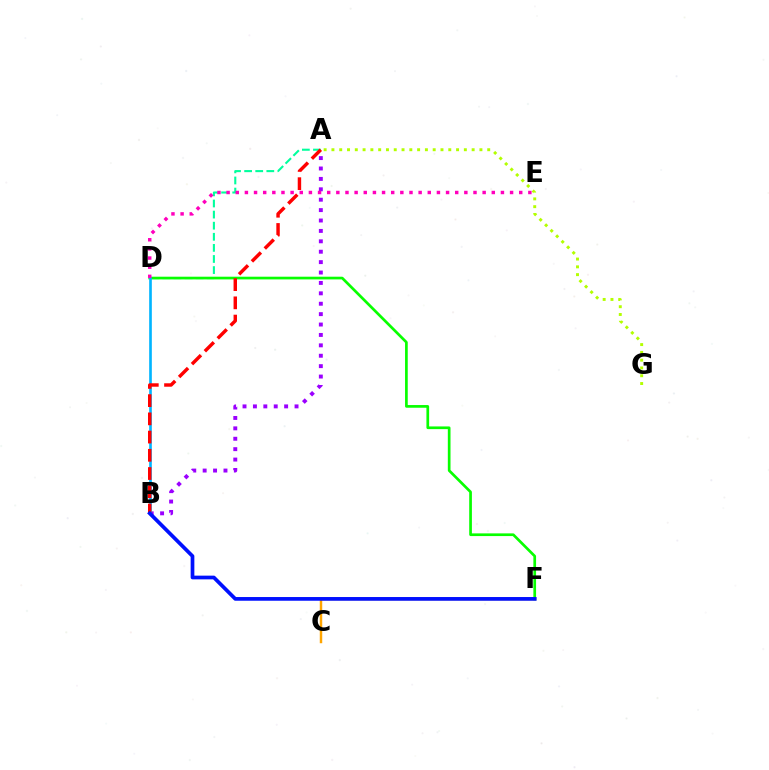{('A', 'B'): [{'color': '#9b00ff', 'line_style': 'dotted', 'thickness': 2.83}, {'color': '#ff0000', 'line_style': 'dashed', 'thickness': 2.48}], ('A', 'D'): [{'color': '#00ff9d', 'line_style': 'dashed', 'thickness': 1.51}], ('C', 'F'): [{'color': '#ffa500', 'line_style': 'solid', 'thickness': 1.76}], ('D', 'F'): [{'color': '#08ff00', 'line_style': 'solid', 'thickness': 1.94}], ('A', 'G'): [{'color': '#b3ff00', 'line_style': 'dotted', 'thickness': 2.12}], ('B', 'D'): [{'color': '#00b5ff', 'line_style': 'solid', 'thickness': 1.91}], ('B', 'F'): [{'color': '#0010ff', 'line_style': 'solid', 'thickness': 2.67}], ('D', 'E'): [{'color': '#ff00bd', 'line_style': 'dotted', 'thickness': 2.48}]}